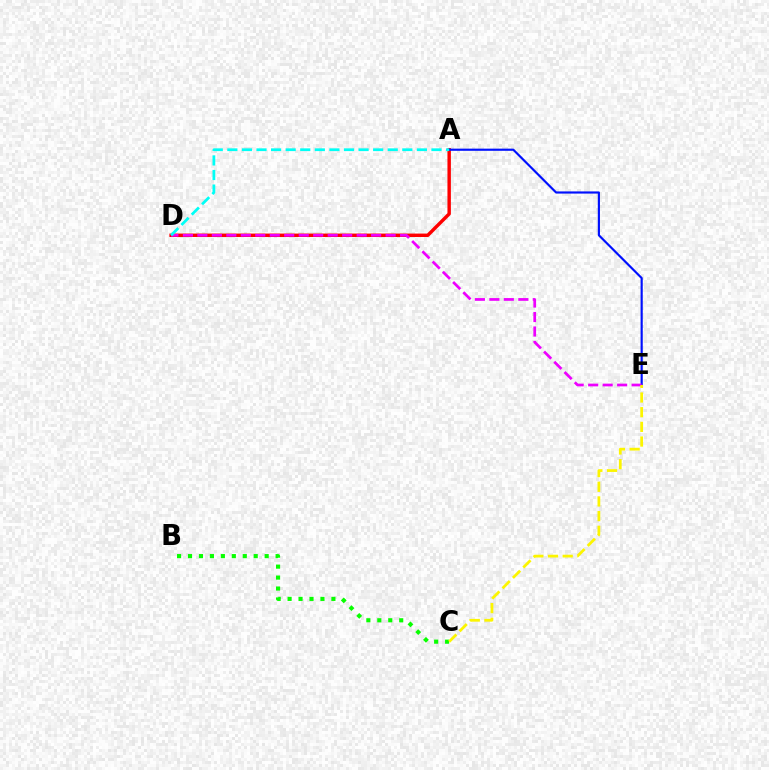{('A', 'D'): [{'color': '#ff0000', 'line_style': 'solid', 'thickness': 2.47}, {'color': '#00fff6', 'line_style': 'dashed', 'thickness': 1.98}], ('A', 'E'): [{'color': '#0010ff', 'line_style': 'solid', 'thickness': 1.56}], ('D', 'E'): [{'color': '#ee00ff', 'line_style': 'dashed', 'thickness': 1.97}], ('B', 'C'): [{'color': '#08ff00', 'line_style': 'dotted', 'thickness': 2.98}], ('C', 'E'): [{'color': '#fcf500', 'line_style': 'dashed', 'thickness': 1.99}]}